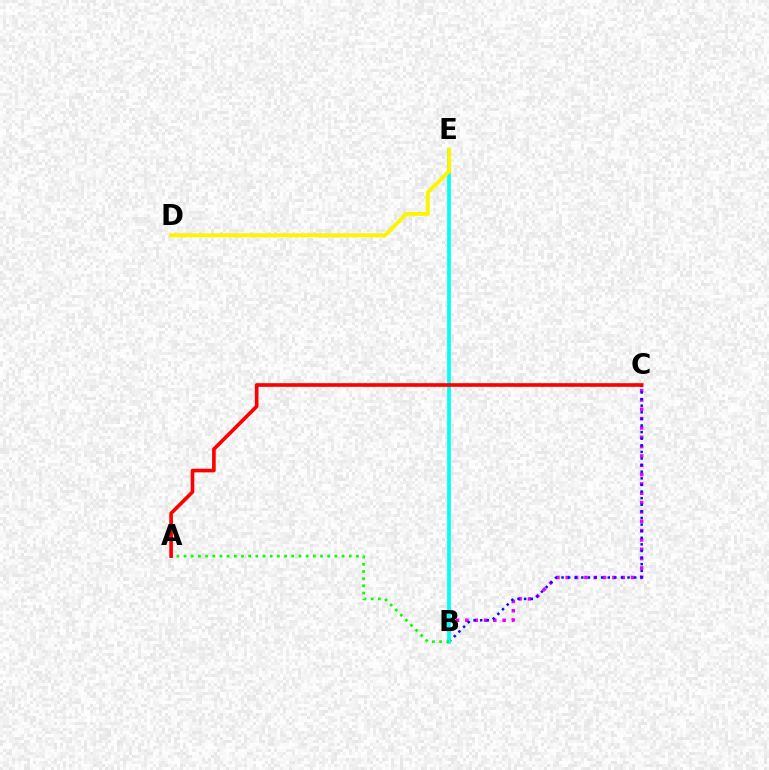{('B', 'C'): [{'color': '#ee00ff', 'line_style': 'dotted', 'thickness': 2.54}, {'color': '#0010ff', 'line_style': 'dotted', 'thickness': 1.79}], ('B', 'E'): [{'color': '#00fff6', 'line_style': 'solid', 'thickness': 2.68}], ('A', 'B'): [{'color': '#08ff00', 'line_style': 'dotted', 'thickness': 1.95}], ('D', 'E'): [{'color': '#fcf500', 'line_style': 'solid', 'thickness': 2.85}], ('A', 'C'): [{'color': '#ff0000', 'line_style': 'solid', 'thickness': 2.62}]}